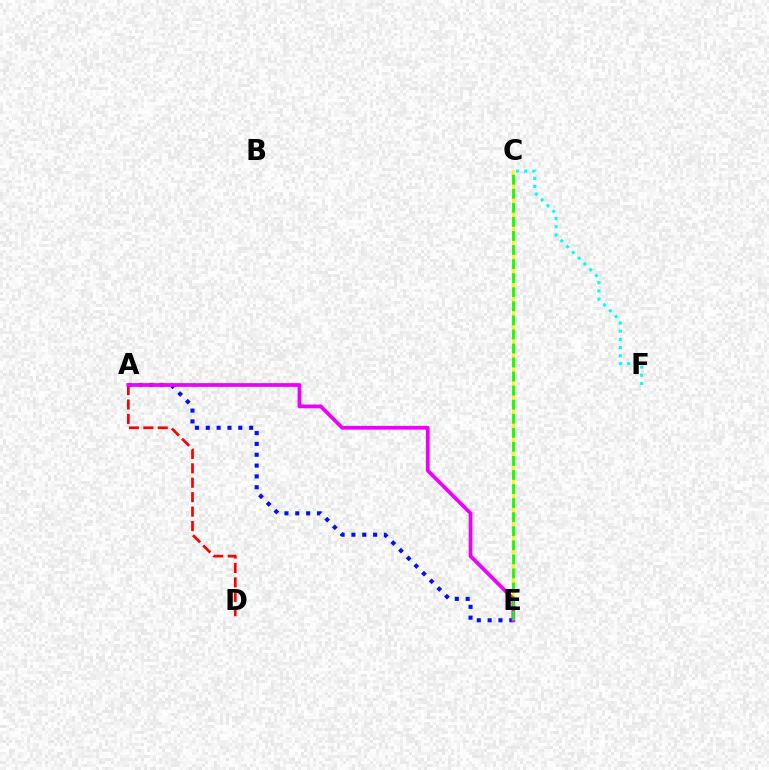{('A', 'D'): [{'color': '#ff0000', 'line_style': 'dashed', 'thickness': 1.96}], ('C', 'E'): [{'color': '#fcf500', 'line_style': 'solid', 'thickness': 1.91}, {'color': '#08ff00', 'line_style': 'dashed', 'thickness': 1.91}], ('A', 'E'): [{'color': '#0010ff', 'line_style': 'dotted', 'thickness': 2.94}, {'color': '#ee00ff', 'line_style': 'solid', 'thickness': 2.7}], ('C', 'F'): [{'color': '#00fff6', 'line_style': 'dotted', 'thickness': 2.22}]}